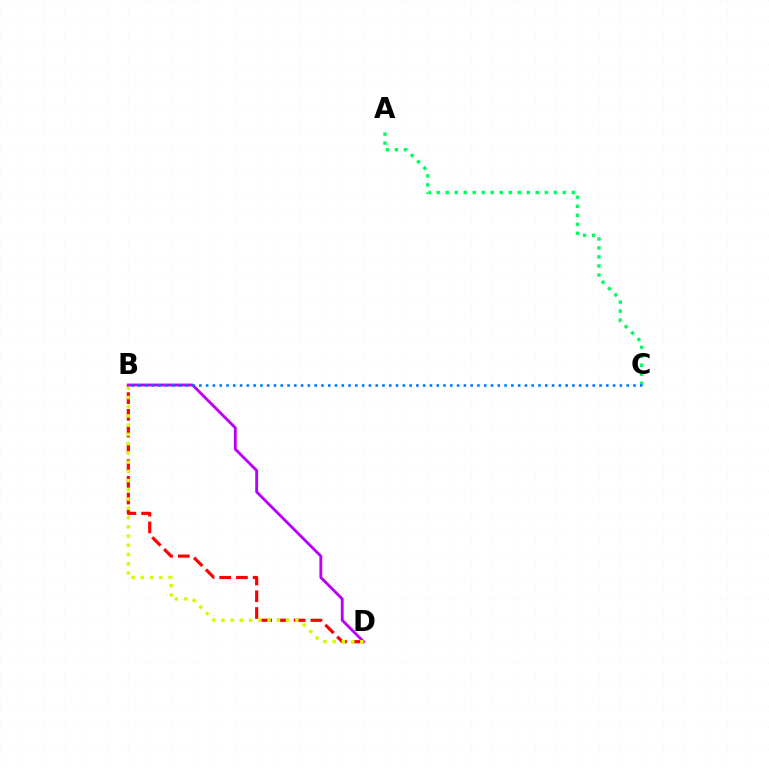{('A', 'C'): [{'color': '#00ff5c', 'line_style': 'dotted', 'thickness': 2.45}], ('B', 'D'): [{'color': '#ff0000', 'line_style': 'dashed', 'thickness': 2.28}, {'color': '#b900ff', 'line_style': 'solid', 'thickness': 2.06}, {'color': '#d1ff00', 'line_style': 'dotted', 'thickness': 2.51}], ('B', 'C'): [{'color': '#0074ff', 'line_style': 'dotted', 'thickness': 1.84}]}